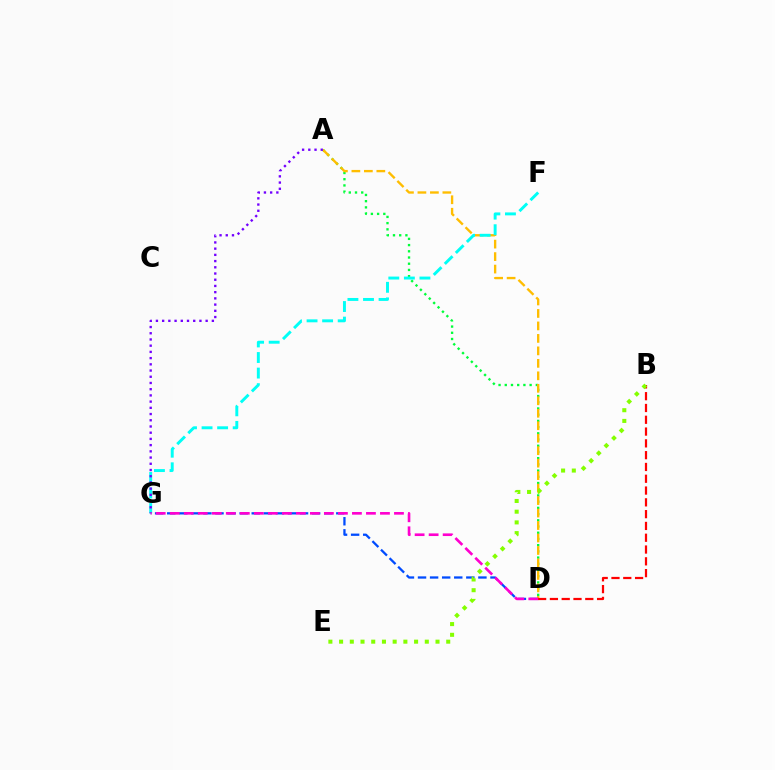{('A', 'D'): [{'color': '#00ff39', 'line_style': 'dotted', 'thickness': 1.69}, {'color': '#ffbd00', 'line_style': 'dashed', 'thickness': 1.69}], ('D', 'G'): [{'color': '#004bff', 'line_style': 'dashed', 'thickness': 1.64}, {'color': '#ff00cf', 'line_style': 'dashed', 'thickness': 1.9}], ('F', 'G'): [{'color': '#00fff6', 'line_style': 'dashed', 'thickness': 2.11}], ('B', 'D'): [{'color': '#ff0000', 'line_style': 'dashed', 'thickness': 1.6}], ('A', 'G'): [{'color': '#7200ff', 'line_style': 'dotted', 'thickness': 1.69}], ('B', 'E'): [{'color': '#84ff00', 'line_style': 'dotted', 'thickness': 2.91}]}